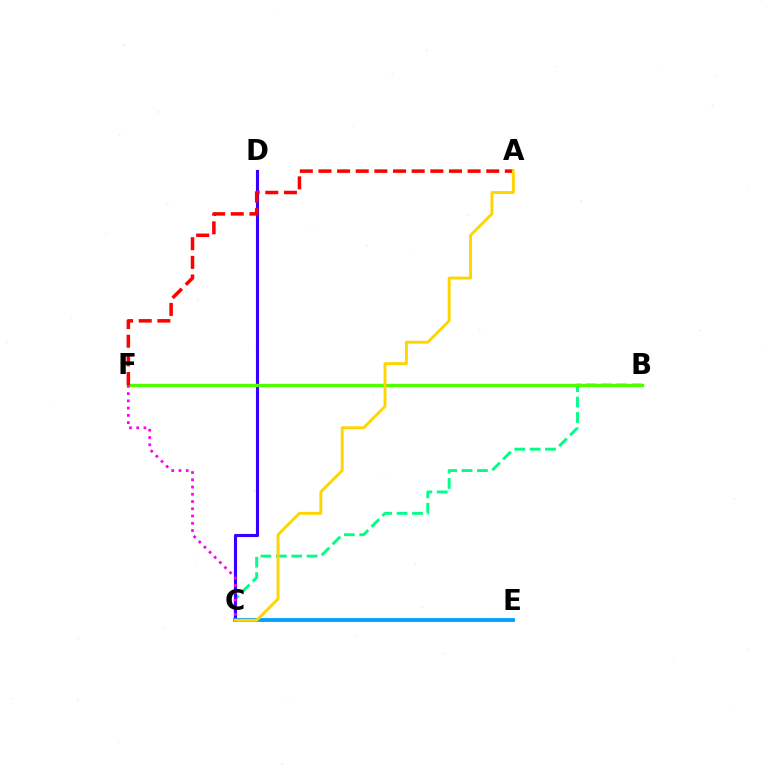{('B', 'C'): [{'color': '#00ff86', 'line_style': 'dashed', 'thickness': 2.09}], ('C', 'D'): [{'color': '#3700ff', 'line_style': 'solid', 'thickness': 2.24}], ('B', 'F'): [{'color': '#4fff00', 'line_style': 'solid', 'thickness': 2.42}], ('C', 'F'): [{'color': '#ff00ed', 'line_style': 'dotted', 'thickness': 1.97}], ('C', 'E'): [{'color': '#009eff', 'line_style': 'solid', 'thickness': 2.72}], ('A', 'F'): [{'color': '#ff0000', 'line_style': 'dashed', 'thickness': 2.53}], ('A', 'C'): [{'color': '#ffd500', 'line_style': 'solid', 'thickness': 2.09}]}